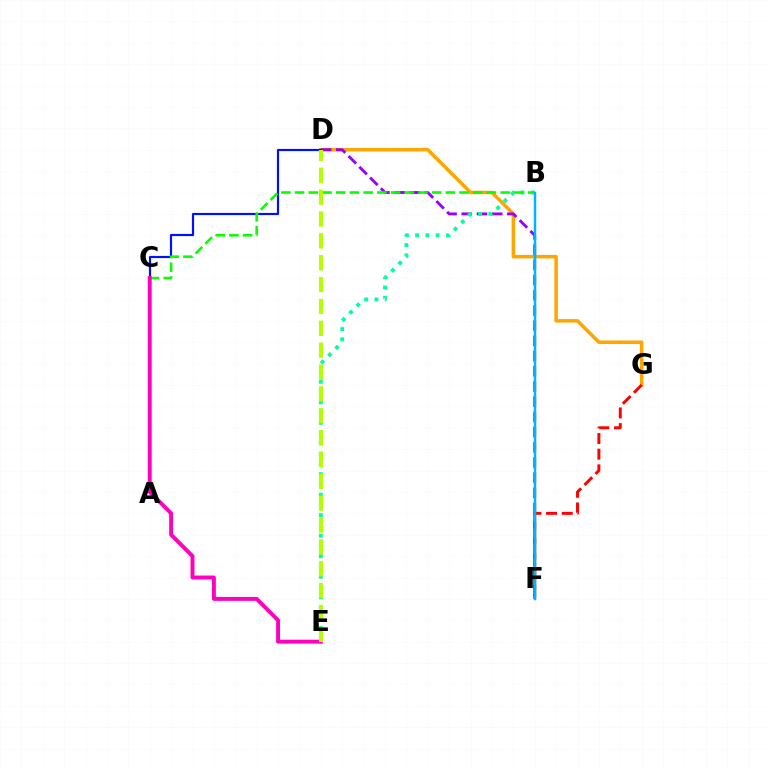{('D', 'G'): [{'color': '#ffa500', 'line_style': 'solid', 'thickness': 2.52}], ('D', 'F'): [{'color': '#9b00ff', 'line_style': 'dashed', 'thickness': 2.06}], ('B', 'E'): [{'color': '#00ff9d', 'line_style': 'dotted', 'thickness': 2.79}], ('C', 'D'): [{'color': '#0010ff', 'line_style': 'solid', 'thickness': 1.57}], ('B', 'C'): [{'color': '#08ff00', 'line_style': 'dashed', 'thickness': 1.86}], ('C', 'E'): [{'color': '#ff00bd', 'line_style': 'solid', 'thickness': 2.82}], ('F', 'G'): [{'color': '#ff0000', 'line_style': 'dashed', 'thickness': 2.13}], ('D', 'E'): [{'color': '#b3ff00', 'line_style': 'dashed', 'thickness': 2.97}], ('B', 'F'): [{'color': '#00b5ff', 'line_style': 'solid', 'thickness': 1.77}]}